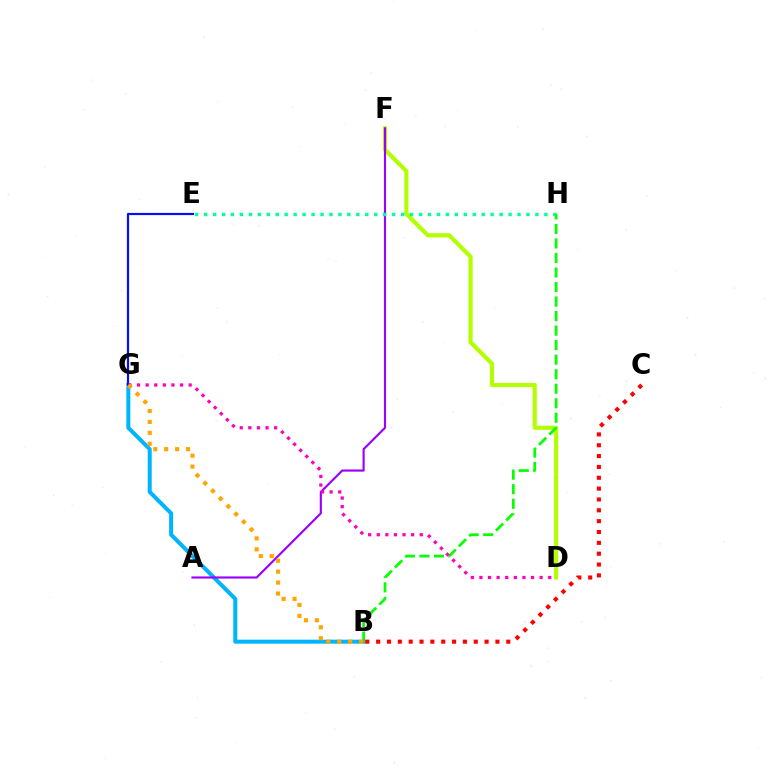{('B', 'G'): [{'color': '#00b5ff', 'line_style': 'solid', 'thickness': 2.88}, {'color': '#ffa500', 'line_style': 'dotted', 'thickness': 2.97}], ('D', 'F'): [{'color': '#b3ff00', 'line_style': 'solid', 'thickness': 2.99}], ('E', 'G'): [{'color': '#0010ff', 'line_style': 'solid', 'thickness': 1.57}], ('A', 'F'): [{'color': '#9b00ff', 'line_style': 'solid', 'thickness': 1.55}], ('E', 'H'): [{'color': '#00ff9d', 'line_style': 'dotted', 'thickness': 2.43}], ('B', 'H'): [{'color': '#08ff00', 'line_style': 'dashed', 'thickness': 1.97}], ('B', 'C'): [{'color': '#ff0000', 'line_style': 'dotted', 'thickness': 2.95}], ('D', 'G'): [{'color': '#ff00bd', 'line_style': 'dotted', 'thickness': 2.34}]}